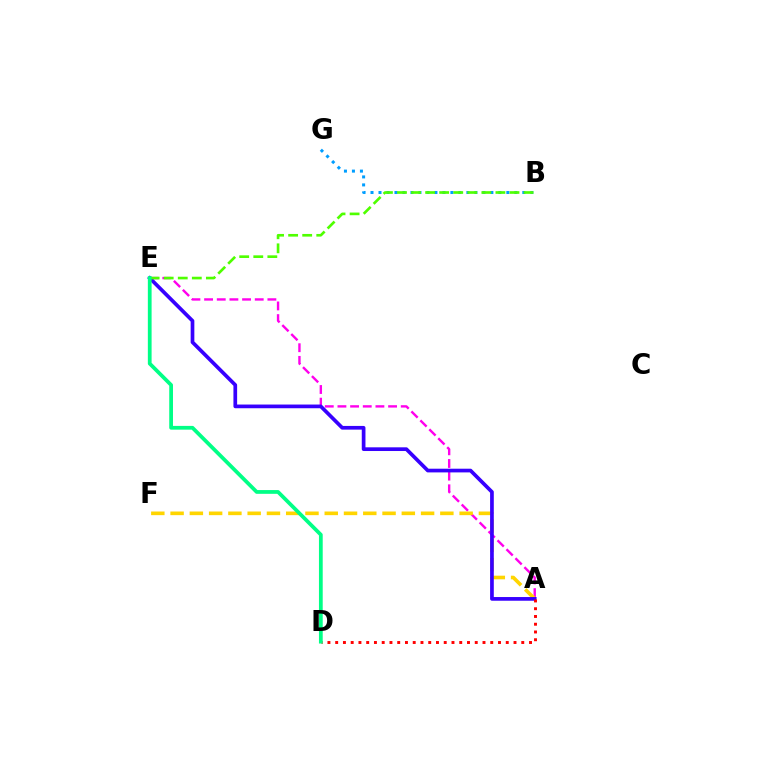{('A', 'E'): [{'color': '#ff00ed', 'line_style': 'dashed', 'thickness': 1.72}, {'color': '#3700ff', 'line_style': 'solid', 'thickness': 2.66}], ('A', 'F'): [{'color': '#ffd500', 'line_style': 'dashed', 'thickness': 2.62}], ('B', 'G'): [{'color': '#009eff', 'line_style': 'dotted', 'thickness': 2.17}], ('B', 'E'): [{'color': '#4fff00', 'line_style': 'dashed', 'thickness': 1.91}], ('A', 'D'): [{'color': '#ff0000', 'line_style': 'dotted', 'thickness': 2.11}], ('D', 'E'): [{'color': '#00ff86', 'line_style': 'solid', 'thickness': 2.7}]}